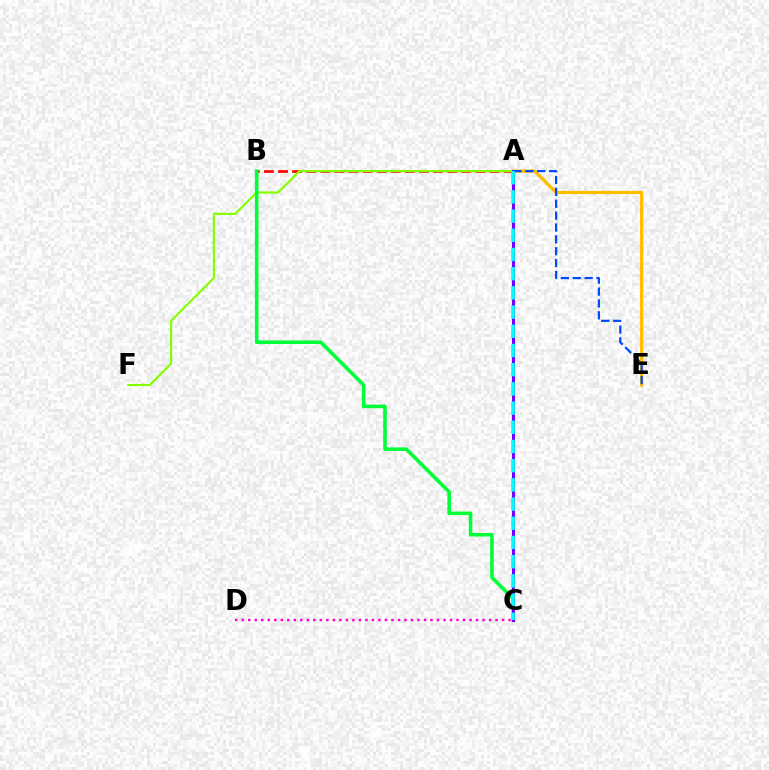{('A', 'B'): [{'color': '#ff0000', 'line_style': 'dashed', 'thickness': 1.92}], ('A', 'F'): [{'color': '#84ff00', 'line_style': 'solid', 'thickness': 1.56}], ('A', 'E'): [{'color': '#ffbd00', 'line_style': 'solid', 'thickness': 2.32}, {'color': '#004bff', 'line_style': 'dashed', 'thickness': 1.61}], ('B', 'C'): [{'color': '#00ff39', 'line_style': 'solid', 'thickness': 2.58}], ('A', 'C'): [{'color': '#7200ff', 'line_style': 'solid', 'thickness': 2.21}, {'color': '#00fff6', 'line_style': 'dashed', 'thickness': 2.61}], ('C', 'D'): [{'color': '#ff00cf', 'line_style': 'dotted', 'thickness': 1.77}]}